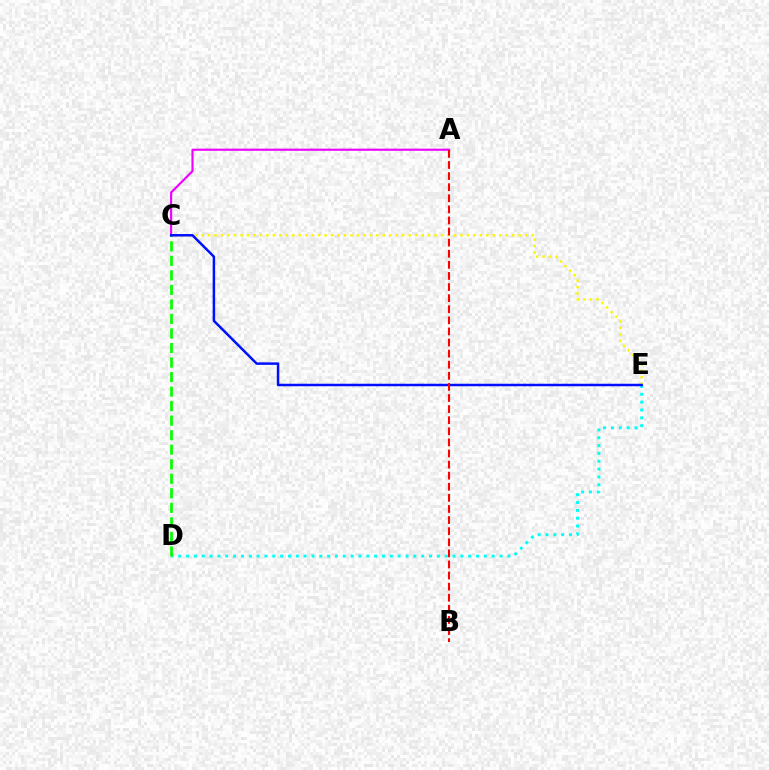{('C', 'E'): [{'color': '#fcf500', 'line_style': 'dotted', 'thickness': 1.76}, {'color': '#0010ff', 'line_style': 'solid', 'thickness': 1.8}], ('D', 'E'): [{'color': '#00fff6', 'line_style': 'dotted', 'thickness': 2.13}], ('C', 'D'): [{'color': '#08ff00', 'line_style': 'dashed', 'thickness': 1.97}], ('A', 'C'): [{'color': '#ee00ff', 'line_style': 'solid', 'thickness': 1.54}], ('A', 'B'): [{'color': '#ff0000', 'line_style': 'dashed', 'thickness': 1.51}]}